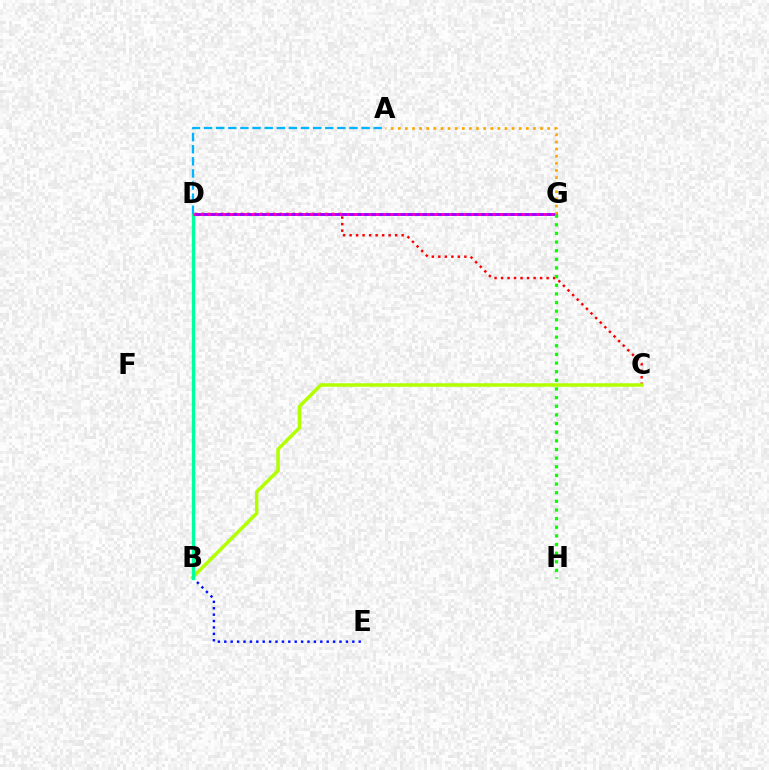{('C', 'D'): [{'color': '#ff0000', 'line_style': 'dotted', 'thickness': 1.77}], ('D', 'G'): [{'color': '#9b00ff', 'line_style': 'solid', 'thickness': 2.09}, {'color': '#ff00bd', 'line_style': 'dotted', 'thickness': 1.98}], ('G', 'H'): [{'color': '#08ff00', 'line_style': 'dotted', 'thickness': 2.35}], ('B', 'E'): [{'color': '#0010ff', 'line_style': 'dotted', 'thickness': 1.74}], ('A', 'G'): [{'color': '#ffa500', 'line_style': 'dotted', 'thickness': 1.93}], ('B', 'C'): [{'color': '#b3ff00', 'line_style': 'solid', 'thickness': 2.52}], ('B', 'D'): [{'color': '#00ff9d', 'line_style': 'solid', 'thickness': 2.41}], ('A', 'D'): [{'color': '#00b5ff', 'line_style': 'dashed', 'thickness': 1.65}]}